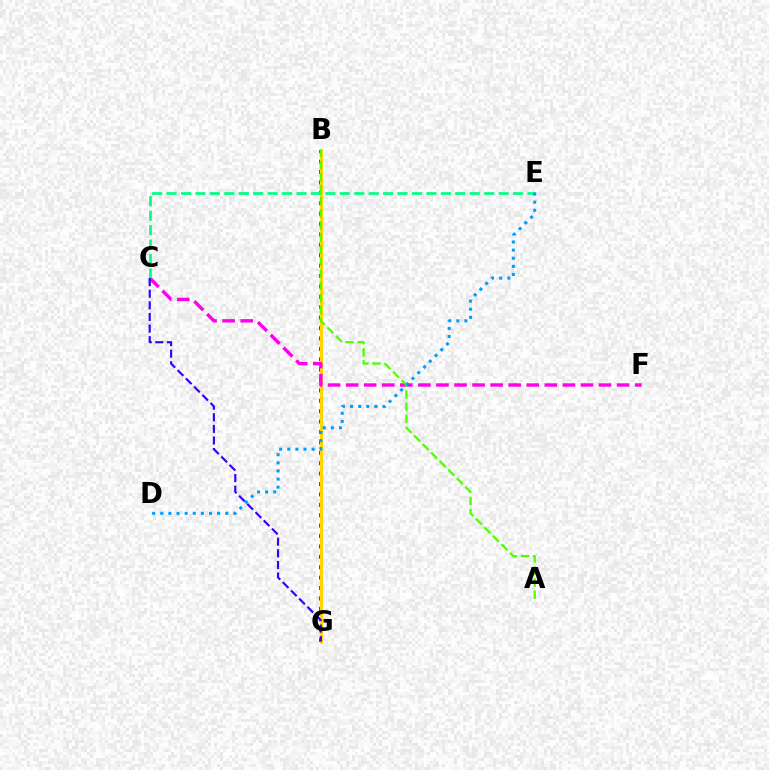{('B', 'G'): [{'color': '#ff0000', 'line_style': 'dotted', 'thickness': 2.83}, {'color': '#ffd500', 'line_style': 'solid', 'thickness': 2.19}], ('C', 'F'): [{'color': '#ff00ed', 'line_style': 'dashed', 'thickness': 2.45}], ('C', 'E'): [{'color': '#00ff86', 'line_style': 'dashed', 'thickness': 1.96}], ('C', 'G'): [{'color': '#3700ff', 'line_style': 'dashed', 'thickness': 1.58}], ('A', 'B'): [{'color': '#4fff00', 'line_style': 'dashed', 'thickness': 1.64}], ('D', 'E'): [{'color': '#009eff', 'line_style': 'dotted', 'thickness': 2.21}]}